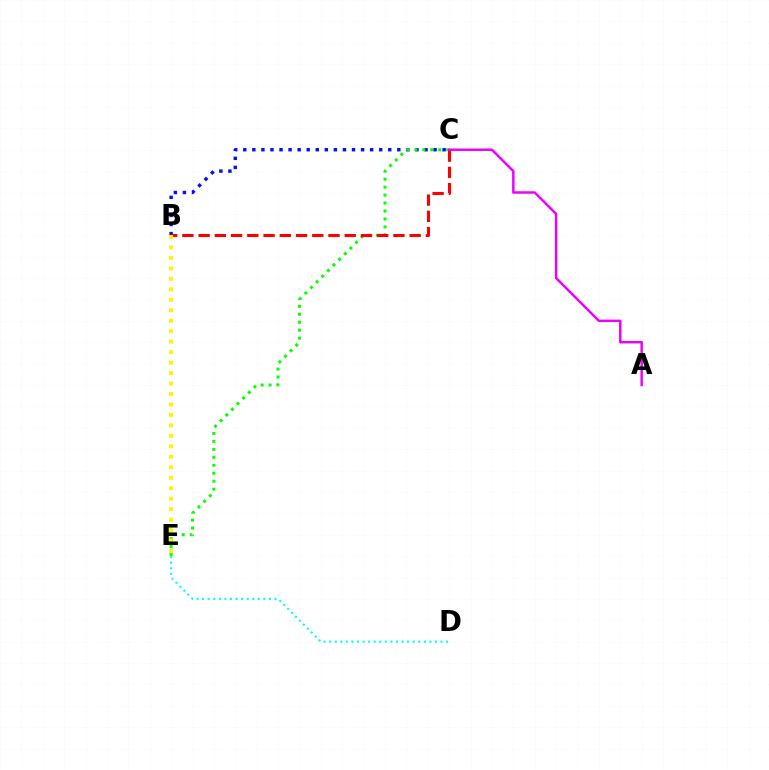{('D', 'E'): [{'color': '#00fff6', 'line_style': 'dotted', 'thickness': 1.51}], ('B', 'C'): [{'color': '#0010ff', 'line_style': 'dotted', 'thickness': 2.46}, {'color': '#ff0000', 'line_style': 'dashed', 'thickness': 2.21}], ('C', 'E'): [{'color': '#08ff00', 'line_style': 'dotted', 'thickness': 2.16}], ('B', 'E'): [{'color': '#fcf500', 'line_style': 'dotted', 'thickness': 2.84}], ('A', 'C'): [{'color': '#ee00ff', 'line_style': 'solid', 'thickness': 1.78}]}